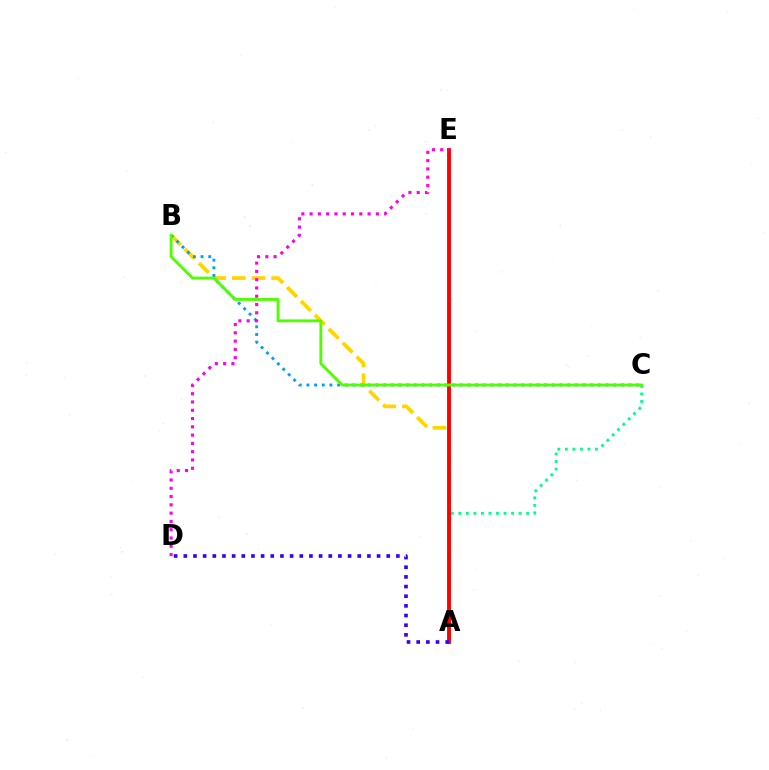{('A', 'B'): [{'color': '#ffd500', 'line_style': 'dashed', 'thickness': 2.67}], ('A', 'C'): [{'color': '#00ff86', 'line_style': 'dotted', 'thickness': 2.05}], ('B', 'C'): [{'color': '#009eff', 'line_style': 'dotted', 'thickness': 2.08}, {'color': '#4fff00', 'line_style': 'solid', 'thickness': 2.06}], ('A', 'E'): [{'color': '#ff0000', 'line_style': 'solid', 'thickness': 2.79}], ('D', 'E'): [{'color': '#ff00ed', 'line_style': 'dotted', 'thickness': 2.25}], ('A', 'D'): [{'color': '#3700ff', 'line_style': 'dotted', 'thickness': 2.63}]}